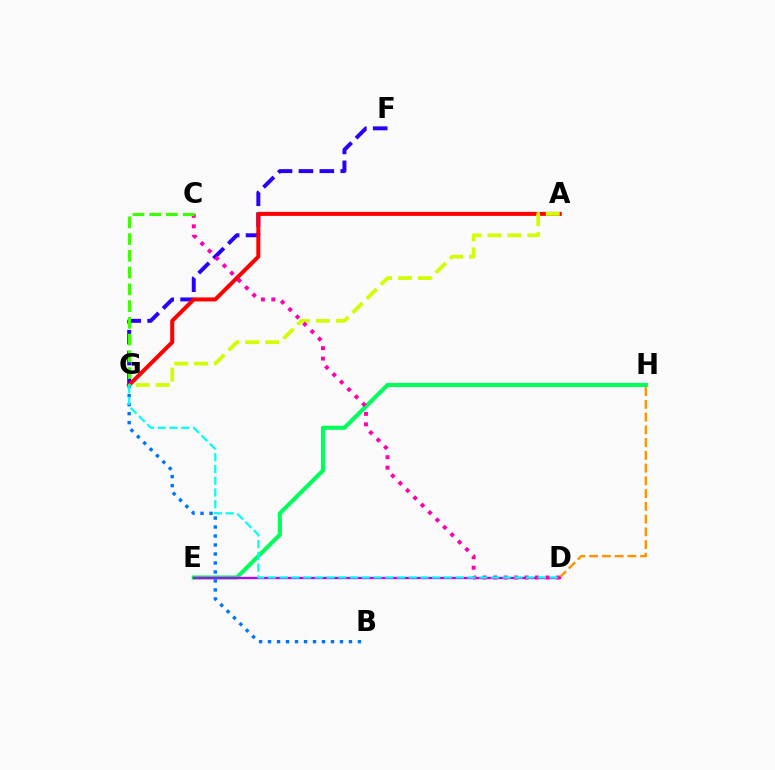{('E', 'H'): [{'color': '#00ff5c', 'line_style': 'solid', 'thickness': 2.96}], ('F', 'G'): [{'color': '#2500ff', 'line_style': 'dashed', 'thickness': 2.84}], ('A', 'G'): [{'color': '#ff0000', 'line_style': 'solid', 'thickness': 2.89}, {'color': '#d1ff00', 'line_style': 'dashed', 'thickness': 2.71}], ('D', 'H'): [{'color': '#ff9400', 'line_style': 'dashed', 'thickness': 1.73}], ('D', 'E'): [{'color': '#b900ff', 'line_style': 'solid', 'thickness': 1.67}], ('C', 'D'): [{'color': '#ff00ac', 'line_style': 'dotted', 'thickness': 2.84}], ('B', 'G'): [{'color': '#0074ff', 'line_style': 'dotted', 'thickness': 2.44}], ('C', 'G'): [{'color': '#3dff00', 'line_style': 'dashed', 'thickness': 2.28}], ('D', 'G'): [{'color': '#00fff6', 'line_style': 'dashed', 'thickness': 1.59}]}